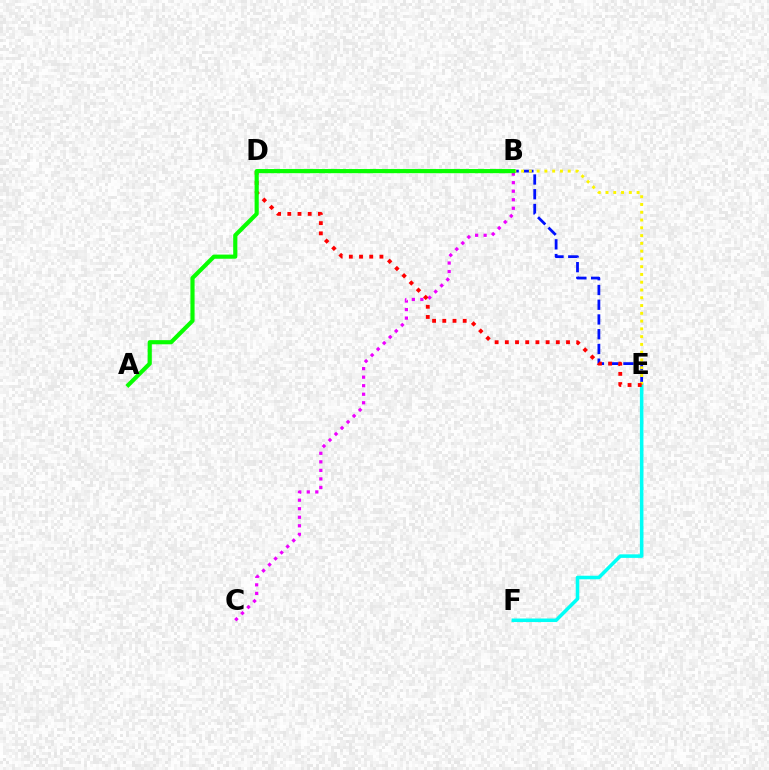{('E', 'F'): [{'color': '#00fff6', 'line_style': 'solid', 'thickness': 2.55}], ('B', 'E'): [{'color': '#0010ff', 'line_style': 'dashed', 'thickness': 2.0}, {'color': '#fcf500', 'line_style': 'dotted', 'thickness': 2.11}], ('B', 'C'): [{'color': '#ee00ff', 'line_style': 'dotted', 'thickness': 2.32}], ('D', 'E'): [{'color': '#ff0000', 'line_style': 'dotted', 'thickness': 2.77}], ('A', 'B'): [{'color': '#08ff00', 'line_style': 'solid', 'thickness': 2.99}]}